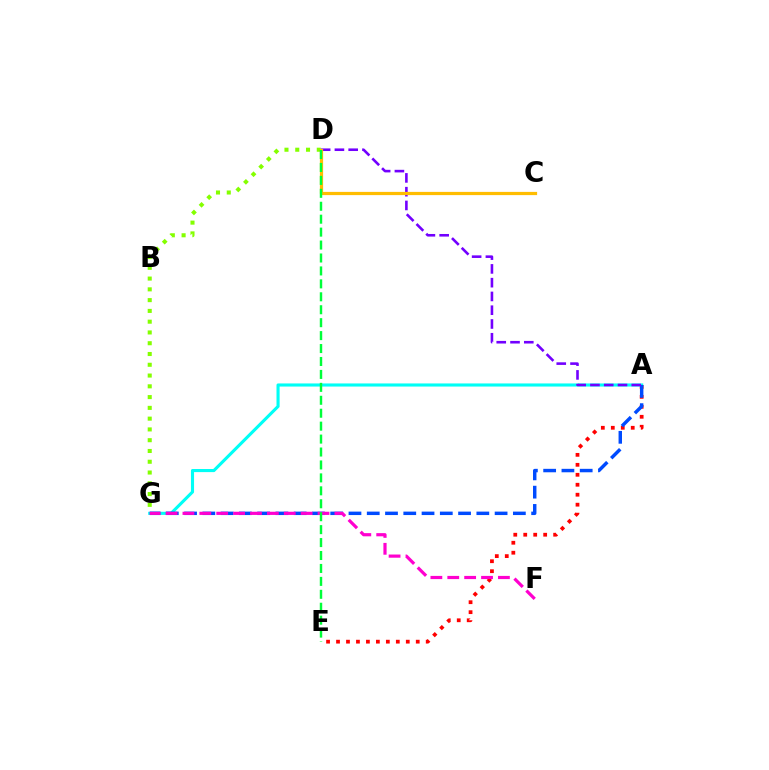{('A', 'E'): [{'color': '#ff0000', 'line_style': 'dotted', 'thickness': 2.71}], ('A', 'G'): [{'color': '#00fff6', 'line_style': 'solid', 'thickness': 2.24}, {'color': '#004bff', 'line_style': 'dashed', 'thickness': 2.48}], ('A', 'D'): [{'color': '#7200ff', 'line_style': 'dashed', 'thickness': 1.87}], ('D', 'G'): [{'color': '#84ff00', 'line_style': 'dotted', 'thickness': 2.93}], ('C', 'D'): [{'color': '#ffbd00', 'line_style': 'solid', 'thickness': 2.32}], ('F', 'G'): [{'color': '#ff00cf', 'line_style': 'dashed', 'thickness': 2.29}], ('D', 'E'): [{'color': '#00ff39', 'line_style': 'dashed', 'thickness': 1.76}]}